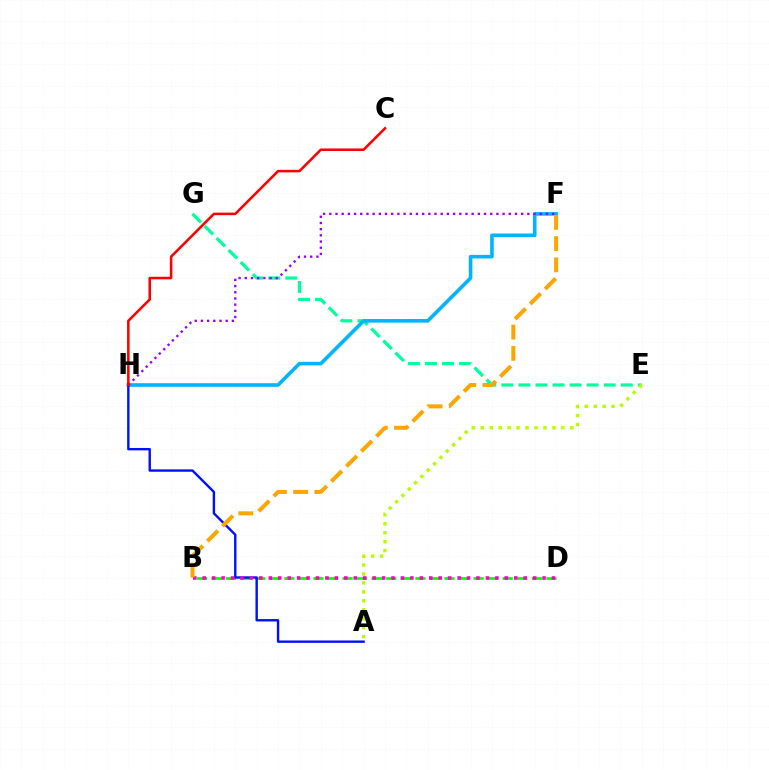{('E', 'G'): [{'color': '#00ff9d', 'line_style': 'dashed', 'thickness': 2.32}], ('F', 'H'): [{'color': '#00b5ff', 'line_style': 'solid', 'thickness': 2.6}, {'color': '#9b00ff', 'line_style': 'dotted', 'thickness': 1.68}], ('B', 'D'): [{'color': '#08ff00', 'line_style': 'dashed', 'thickness': 1.98}, {'color': '#ff00bd', 'line_style': 'dotted', 'thickness': 2.56}], ('A', 'H'): [{'color': '#0010ff', 'line_style': 'solid', 'thickness': 1.72}], ('A', 'E'): [{'color': '#b3ff00', 'line_style': 'dotted', 'thickness': 2.43}], ('B', 'F'): [{'color': '#ffa500', 'line_style': 'dashed', 'thickness': 2.89}], ('C', 'H'): [{'color': '#ff0000', 'line_style': 'solid', 'thickness': 1.84}]}